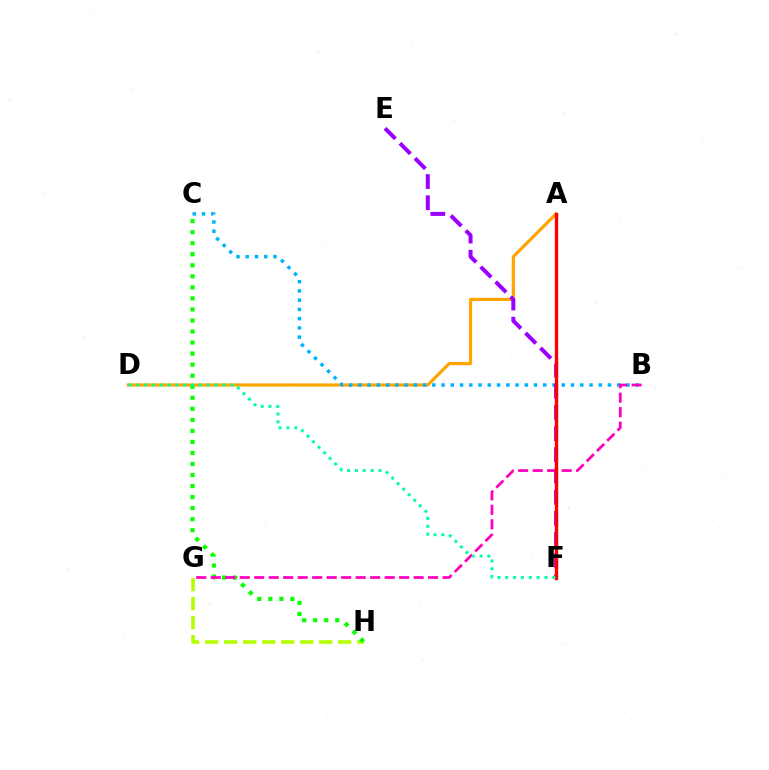{('G', 'H'): [{'color': '#b3ff00', 'line_style': 'dashed', 'thickness': 2.58}], ('A', 'D'): [{'color': '#ffa500', 'line_style': 'solid', 'thickness': 2.29}], ('B', 'C'): [{'color': '#00b5ff', 'line_style': 'dotted', 'thickness': 2.51}], ('E', 'F'): [{'color': '#9b00ff', 'line_style': 'dashed', 'thickness': 2.88}], ('C', 'H'): [{'color': '#08ff00', 'line_style': 'dotted', 'thickness': 3.0}], ('B', 'G'): [{'color': '#ff00bd', 'line_style': 'dashed', 'thickness': 1.97}], ('A', 'F'): [{'color': '#0010ff', 'line_style': 'dotted', 'thickness': 2.06}, {'color': '#ff0000', 'line_style': 'solid', 'thickness': 2.41}], ('D', 'F'): [{'color': '#00ff9d', 'line_style': 'dotted', 'thickness': 2.13}]}